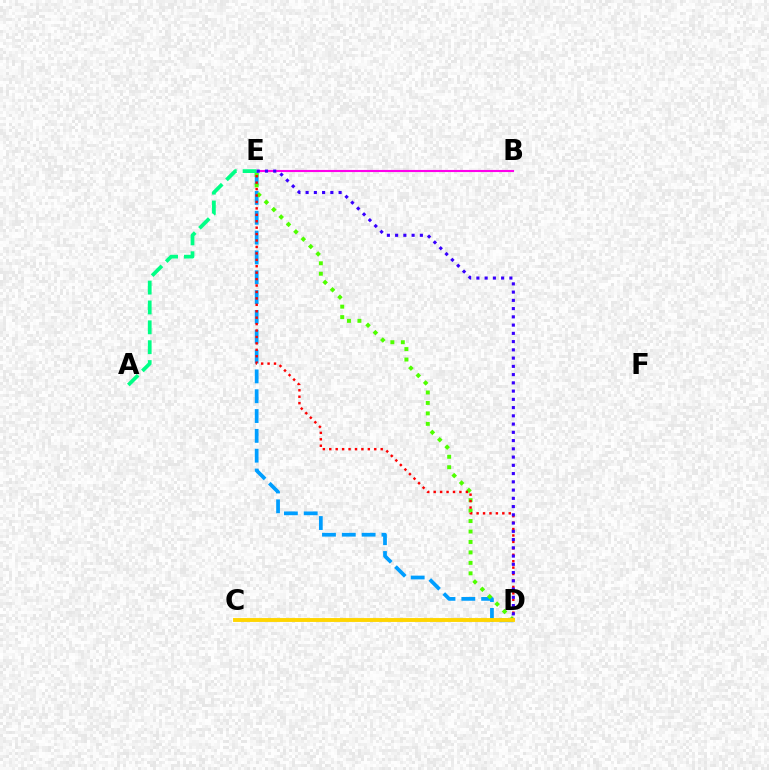{('D', 'E'): [{'color': '#009eff', 'line_style': 'dashed', 'thickness': 2.69}, {'color': '#4fff00', 'line_style': 'dotted', 'thickness': 2.84}, {'color': '#ff0000', 'line_style': 'dotted', 'thickness': 1.75}, {'color': '#3700ff', 'line_style': 'dotted', 'thickness': 2.24}], ('B', 'E'): [{'color': '#ff00ed', 'line_style': 'solid', 'thickness': 1.52}], ('C', 'D'): [{'color': '#ffd500', 'line_style': 'solid', 'thickness': 2.8}], ('A', 'E'): [{'color': '#00ff86', 'line_style': 'dashed', 'thickness': 2.7}]}